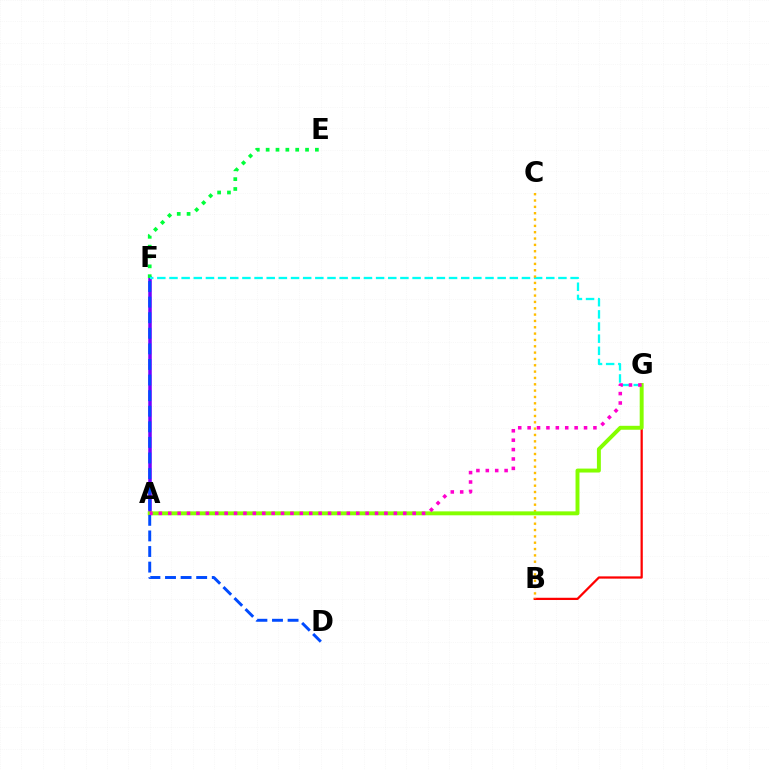{('A', 'F'): [{'color': '#7200ff', 'line_style': 'solid', 'thickness': 2.53}], ('B', 'G'): [{'color': '#ff0000', 'line_style': 'solid', 'thickness': 1.62}], ('E', 'F'): [{'color': '#00ff39', 'line_style': 'dotted', 'thickness': 2.68}], ('F', 'G'): [{'color': '#00fff6', 'line_style': 'dashed', 'thickness': 1.65}], ('B', 'C'): [{'color': '#ffbd00', 'line_style': 'dotted', 'thickness': 1.72}], ('A', 'G'): [{'color': '#84ff00', 'line_style': 'solid', 'thickness': 2.84}, {'color': '#ff00cf', 'line_style': 'dotted', 'thickness': 2.55}], ('D', 'F'): [{'color': '#004bff', 'line_style': 'dashed', 'thickness': 2.12}]}